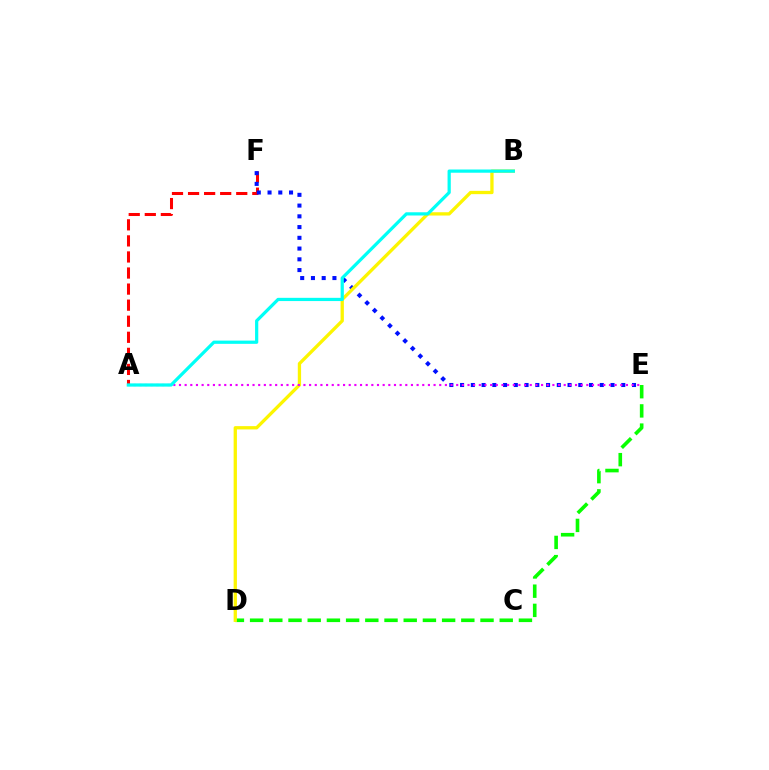{('A', 'F'): [{'color': '#ff0000', 'line_style': 'dashed', 'thickness': 2.18}], ('E', 'F'): [{'color': '#0010ff', 'line_style': 'dotted', 'thickness': 2.92}], ('D', 'E'): [{'color': '#08ff00', 'line_style': 'dashed', 'thickness': 2.61}], ('B', 'D'): [{'color': '#fcf500', 'line_style': 'solid', 'thickness': 2.37}], ('A', 'E'): [{'color': '#ee00ff', 'line_style': 'dotted', 'thickness': 1.54}], ('A', 'B'): [{'color': '#00fff6', 'line_style': 'solid', 'thickness': 2.32}]}